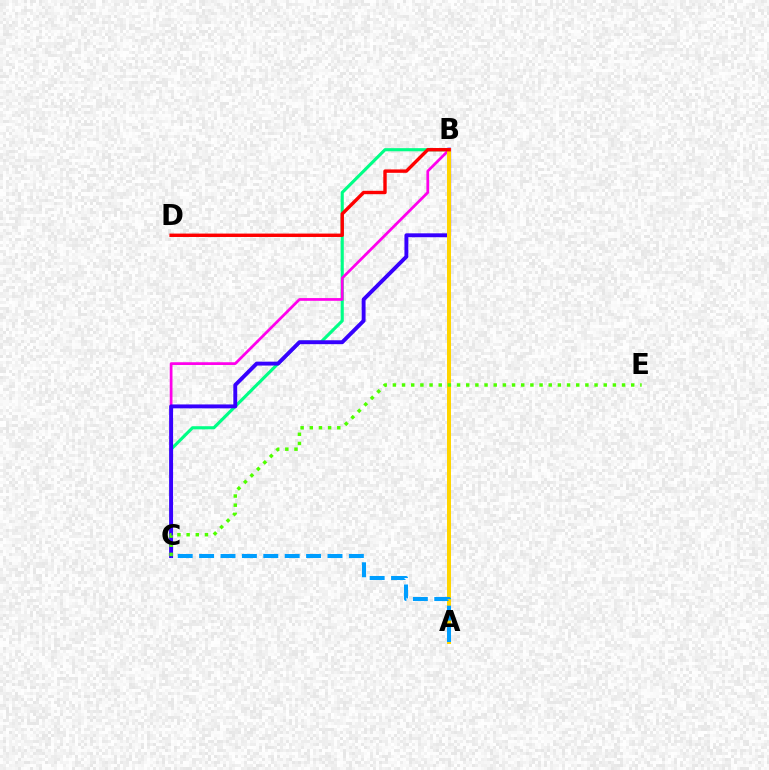{('B', 'C'): [{'color': '#00ff86', 'line_style': 'solid', 'thickness': 2.25}, {'color': '#ff00ed', 'line_style': 'solid', 'thickness': 1.97}, {'color': '#3700ff', 'line_style': 'solid', 'thickness': 2.81}], ('A', 'B'): [{'color': '#ffd500', 'line_style': 'solid', 'thickness': 2.88}], ('C', 'E'): [{'color': '#4fff00', 'line_style': 'dotted', 'thickness': 2.49}], ('B', 'D'): [{'color': '#ff0000', 'line_style': 'solid', 'thickness': 2.45}], ('A', 'C'): [{'color': '#009eff', 'line_style': 'dashed', 'thickness': 2.91}]}